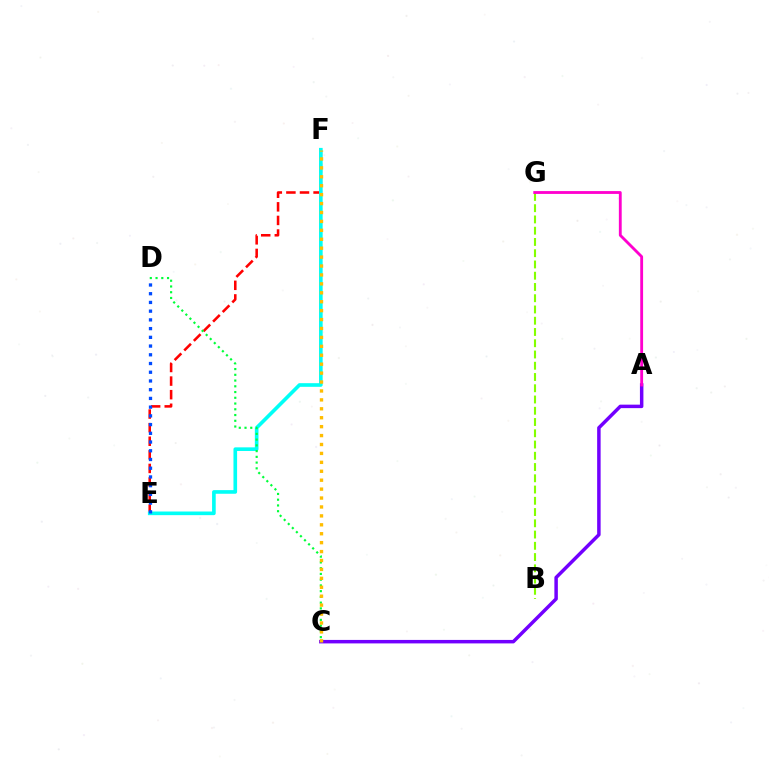{('A', 'C'): [{'color': '#7200ff', 'line_style': 'solid', 'thickness': 2.51}], ('B', 'G'): [{'color': '#84ff00', 'line_style': 'dashed', 'thickness': 1.53}], ('E', 'F'): [{'color': '#ff0000', 'line_style': 'dashed', 'thickness': 1.85}, {'color': '#00fff6', 'line_style': 'solid', 'thickness': 2.62}], ('C', 'D'): [{'color': '#00ff39', 'line_style': 'dotted', 'thickness': 1.56}], ('A', 'G'): [{'color': '#ff00cf', 'line_style': 'solid', 'thickness': 2.04}], ('C', 'F'): [{'color': '#ffbd00', 'line_style': 'dotted', 'thickness': 2.42}], ('D', 'E'): [{'color': '#004bff', 'line_style': 'dotted', 'thickness': 2.37}]}